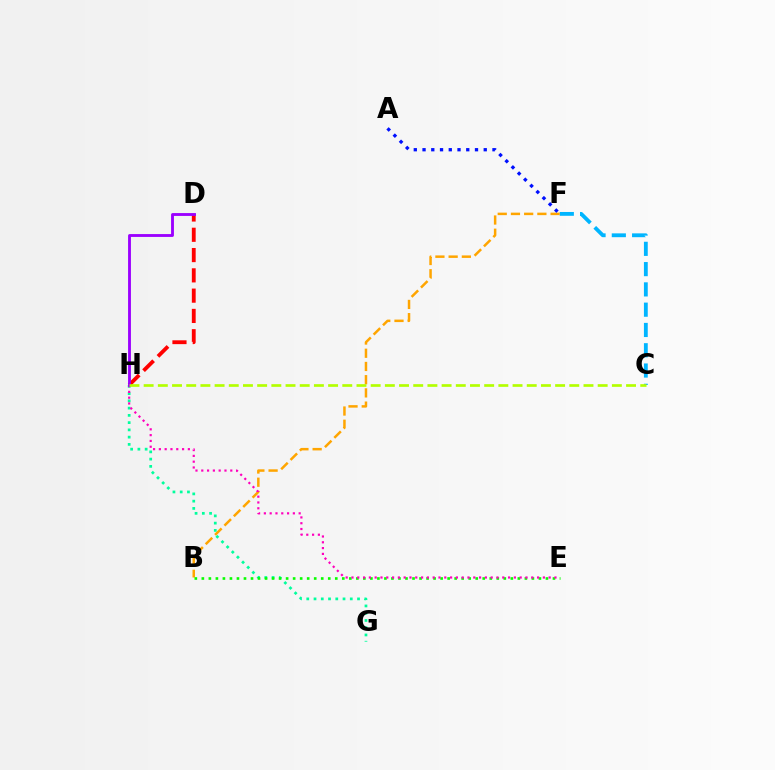{('C', 'F'): [{'color': '#00b5ff', 'line_style': 'dashed', 'thickness': 2.76}], ('B', 'F'): [{'color': '#ffa500', 'line_style': 'dashed', 'thickness': 1.8}], ('G', 'H'): [{'color': '#00ff9d', 'line_style': 'dotted', 'thickness': 1.97}], ('B', 'E'): [{'color': '#08ff00', 'line_style': 'dotted', 'thickness': 1.91}], ('A', 'F'): [{'color': '#0010ff', 'line_style': 'dotted', 'thickness': 2.38}], ('D', 'H'): [{'color': '#ff0000', 'line_style': 'dashed', 'thickness': 2.76}, {'color': '#9b00ff', 'line_style': 'solid', 'thickness': 2.05}], ('E', 'H'): [{'color': '#ff00bd', 'line_style': 'dotted', 'thickness': 1.58}], ('C', 'H'): [{'color': '#b3ff00', 'line_style': 'dashed', 'thickness': 1.93}]}